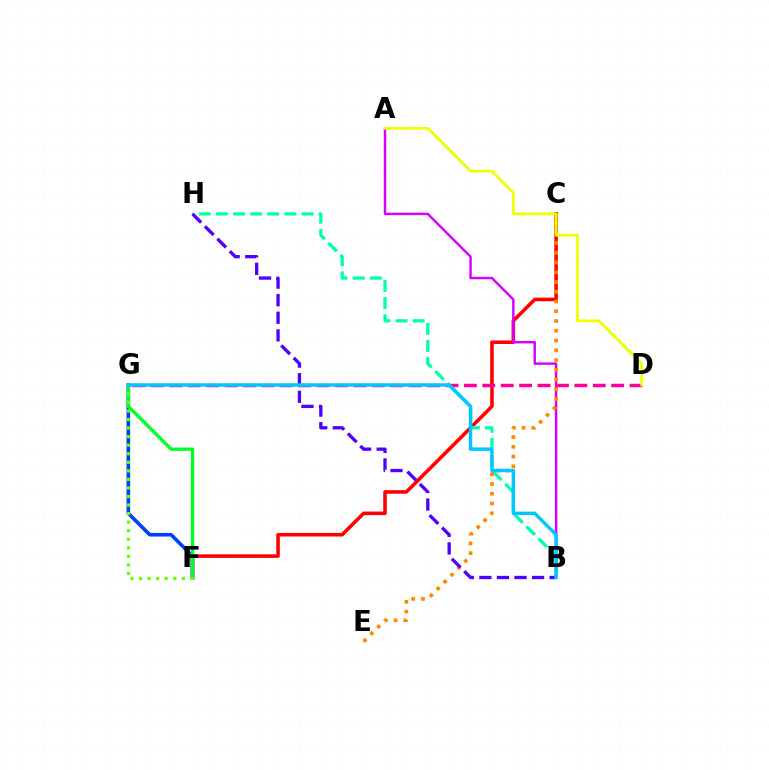{('C', 'F'): [{'color': '#ff0000', 'line_style': 'solid', 'thickness': 2.57}], ('A', 'B'): [{'color': '#d600ff', 'line_style': 'solid', 'thickness': 1.76}], ('F', 'G'): [{'color': '#003fff', 'line_style': 'solid', 'thickness': 2.59}, {'color': '#00ff27', 'line_style': 'solid', 'thickness': 2.41}, {'color': '#66ff00', 'line_style': 'dotted', 'thickness': 2.32}], ('B', 'H'): [{'color': '#00ffaf', 'line_style': 'dashed', 'thickness': 2.33}, {'color': '#4f00ff', 'line_style': 'dashed', 'thickness': 2.39}], ('C', 'E'): [{'color': '#ff8800', 'line_style': 'dotted', 'thickness': 2.65}], ('D', 'G'): [{'color': '#ff00a0', 'line_style': 'dashed', 'thickness': 2.5}], ('A', 'D'): [{'color': '#eeff00', 'line_style': 'solid', 'thickness': 1.96}], ('B', 'G'): [{'color': '#00c7ff', 'line_style': 'solid', 'thickness': 2.48}]}